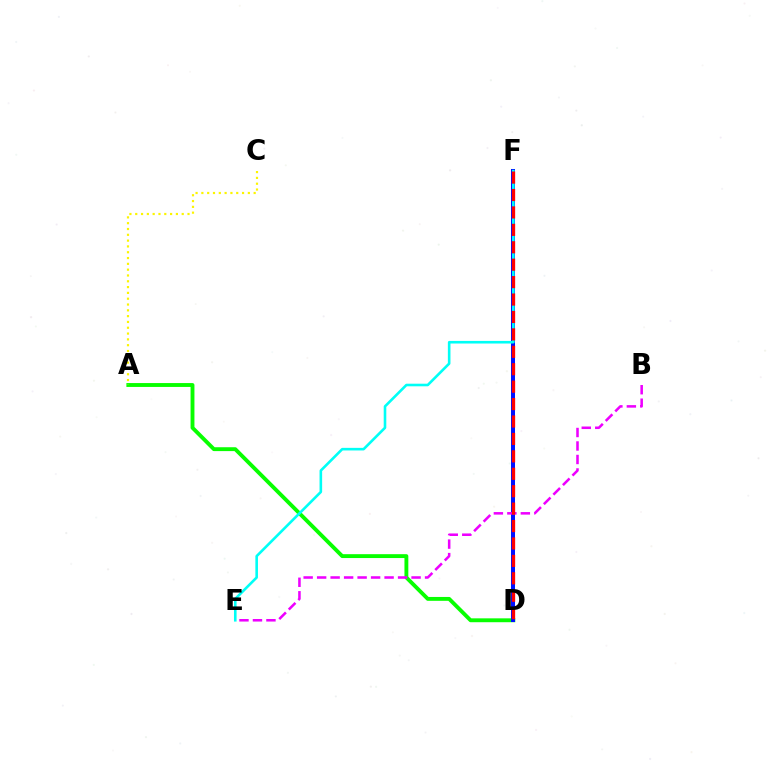{('A', 'D'): [{'color': '#08ff00', 'line_style': 'solid', 'thickness': 2.79}], ('D', 'F'): [{'color': '#0010ff', 'line_style': 'solid', 'thickness': 2.89}, {'color': '#ff0000', 'line_style': 'dashed', 'thickness': 2.37}], ('B', 'E'): [{'color': '#ee00ff', 'line_style': 'dashed', 'thickness': 1.83}], ('E', 'F'): [{'color': '#00fff6', 'line_style': 'solid', 'thickness': 1.87}], ('A', 'C'): [{'color': '#fcf500', 'line_style': 'dotted', 'thickness': 1.58}]}